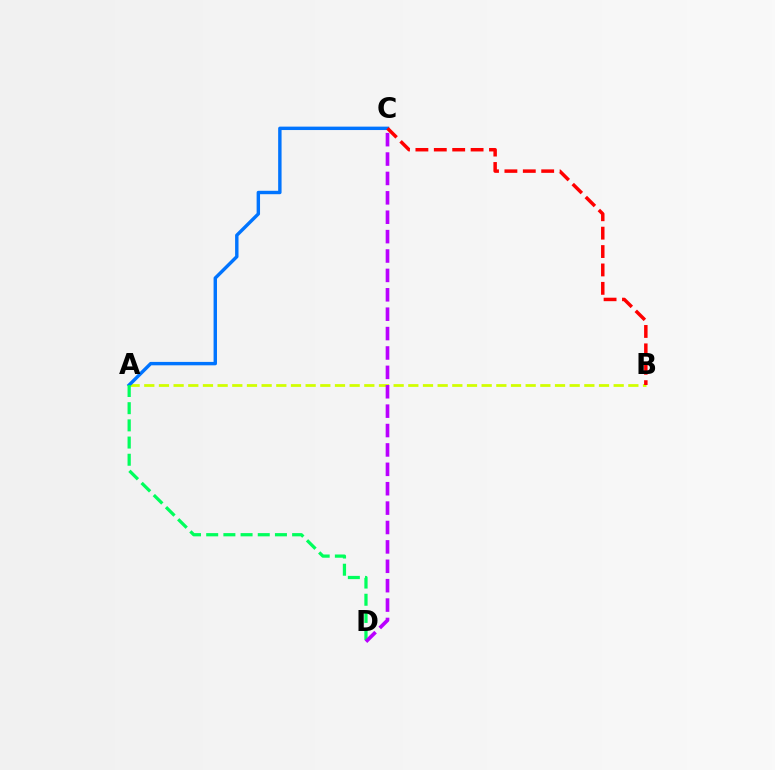{('A', 'B'): [{'color': '#d1ff00', 'line_style': 'dashed', 'thickness': 1.99}], ('A', 'C'): [{'color': '#0074ff', 'line_style': 'solid', 'thickness': 2.46}], ('A', 'D'): [{'color': '#00ff5c', 'line_style': 'dashed', 'thickness': 2.33}], ('C', 'D'): [{'color': '#b900ff', 'line_style': 'dashed', 'thickness': 2.63}], ('B', 'C'): [{'color': '#ff0000', 'line_style': 'dashed', 'thickness': 2.5}]}